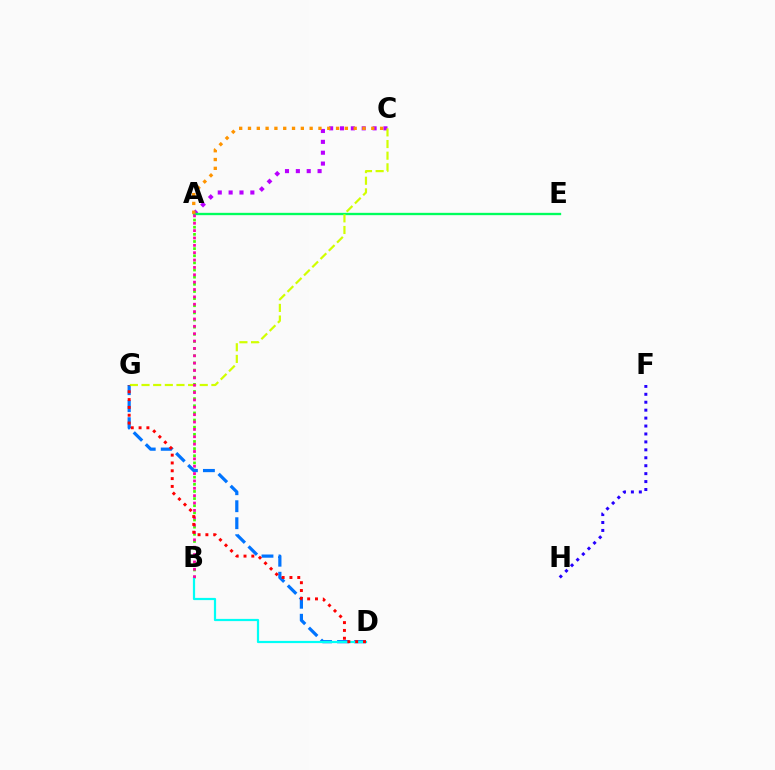{('F', 'H'): [{'color': '#2500ff', 'line_style': 'dotted', 'thickness': 2.16}], ('A', 'C'): [{'color': '#b900ff', 'line_style': 'dotted', 'thickness': 2.95}, {'color': '#ff9400', 'line_style': 'dotted', 'thickness': 2.39}], ('A', 'B'): [{'color': '#3dff00', 'line_style': 'dotted', 'thickness': 1.94}, {'color': '#ff00ac', 'line_style': 'dotted', 'thickness': 2.0}], ('D', 'G'): [{'color': '#0074ff', 'line_style': 'dashed', 'thickness': 2.31}, {'color': '#ff0000', 'line_style': 'dotted', 'thickness': 2.13}], ('B', 'D'): [{'color': '#00fff6', 'line_style': 'solid', 'thickness': 1.59}], ('A', 'E'): [{'color': '#00ff5c', 'line_style': 'solid', 'thickness': 1.68}], ('C', 'G'): [{'color': '#d1ff00', 'line_style': 'dashed', 'thickness': 1.58}]}